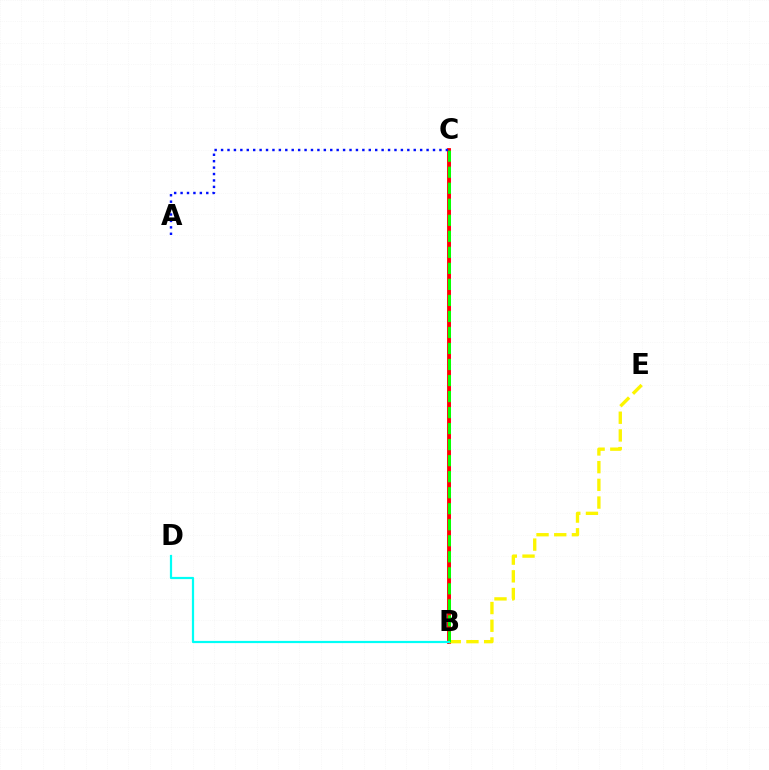{('B', 'C'): [{'color': '#ee00ff', 'line_style': 'solid', 'thickness': 2.09}, {'color': '#ff0000', 'line_style': 'solid', 'thickness': 2.74}, {'color': '#08ff00', 'line_style': 'dashed', 'thickness': 2.18}], ('B', 'E'): [{'color': '#fcf500', 'line_style': 'dashed', 'thickness': 2.4}], ('A', 'C'): [{'color': '#0010ff', 'line_style': 'dotted', 'thickness': 1.74}], ('B', 'D'): [{'color': '#00fff6', 'line_style': 'solid', 'thickness': 1.6}]}